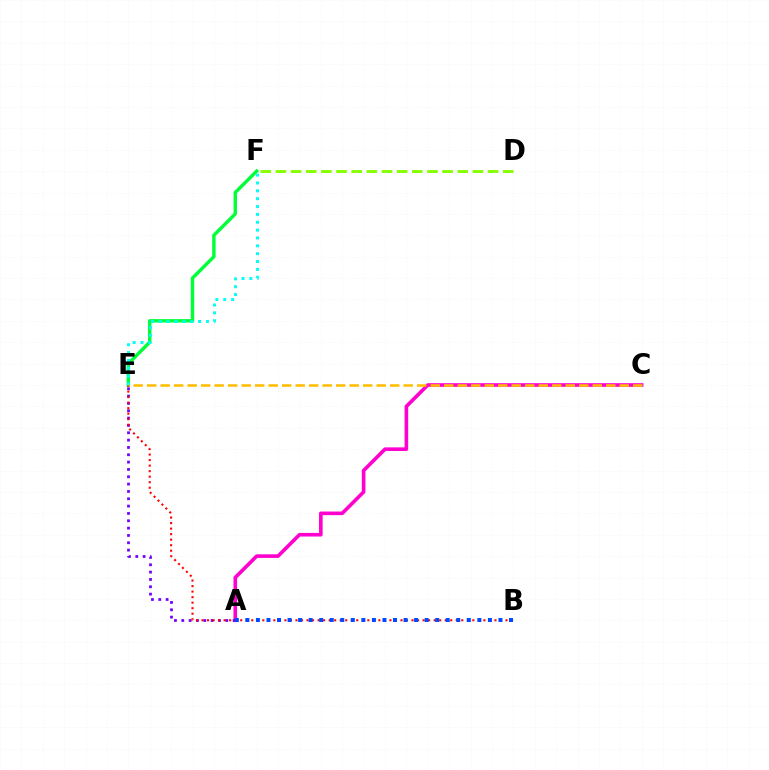{('E', 'F'): [{'color': '#00ff39', 'line_style': 'solid', 'thickness': 2.47}, {'color': '#00fff6', 'line_style': 'dotted', 'thickness': 2.14}], ('A', 'C'): [{'color': '#ff00cf', 'line_style': 'solid', 'thickness': 2.6}], ('A', 'E'): [{'color': '#7200ff', 'line_style': 'dotted', 'thickness': 1.99}], ('B', 'E'): [{'color': '#ff0000', 'line_style': 'dotted', 'thickness': 1.5}], ('A', 'B'): [{'color': '#004bff', 'line_style': 'dotted', 'thickness': 2.87}], ('D', 'F'): [{'color': '#84ff00', 'line_style': 'dashed', 'thickness': 2.06}], ('C', 'E'): [{'color': '#ffbd00', 'line_style': 'dashed', 'thickness': 1.83}]}